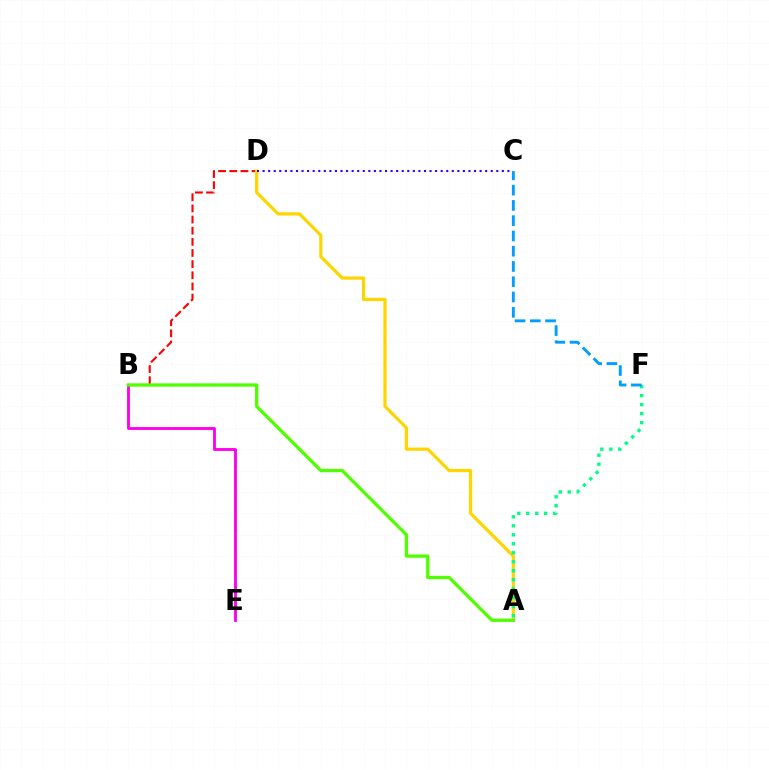{('B', 'D'): [{'color': '#ff0000', 'line_style': 'dashed', 'thickness': 1.51}], ('A', 'D'): [{'color': '#ffd500', 'line_style': 'solid', 'thickness': 2.31}], ('A', 'F'): [{'color': '#00ff86', 'line_style': 'dotted', 'thickness': 2.44}], ('B', 'E'): [{'color': '#ff00ed', 'line_style': 'solid', 'thickness': 2.06}], ('A', 'B'): [{'color': '#4fff00', 'line_style': 'solid', 'thickness': 2.36}], ('C', 'D'): [{'color': '#3700ff', 'line_style': 'dotted', 'thickness': 1.51}], ('C', 'F'): [{'color': '#009eff', 'line_style': 'dashed', 'thickness': 2.07}]}